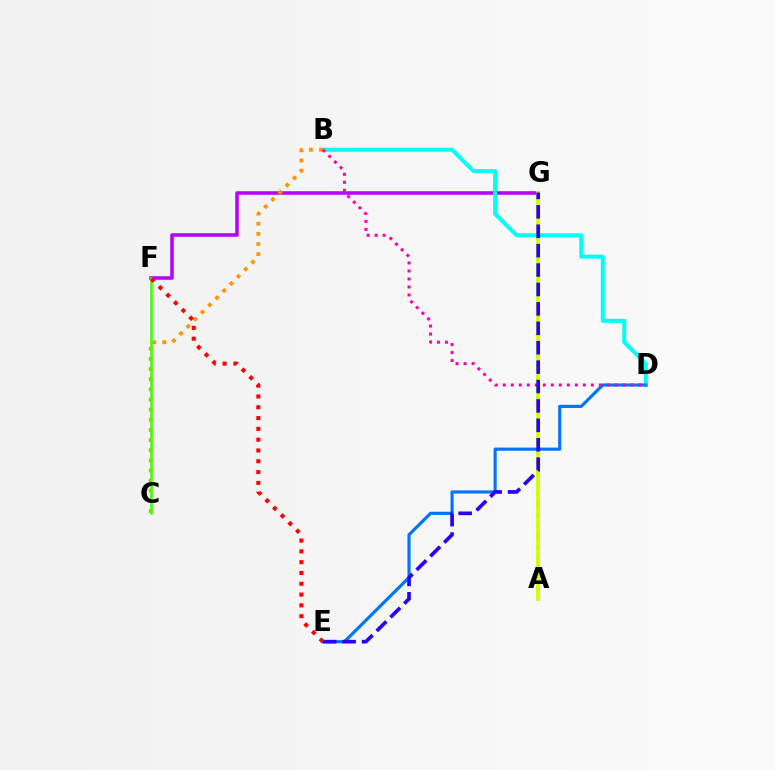{('A', 'G'): [{'color': '#00ff5c', 'line_style': 'dotted', 'thickness': 2.9}, {'color': '#d1ff00', 'line_style': 'solid', 'thickness': 2.73}], ('F', 'G'): [{'color': '#b900ff', 'line_style': 'solid', 'thickness': 2.55}], ('B', 'D'): [{'color': '#00fff6', 'line_style': 'solid', 'thickness': 2.89}, {'color': '#ff00ac', 'line_style': 'dotted', 'thickness': 2.18}], ('D', 'E'): [{'color': '#0074ff', 'line_style': 'solid', 'thickness': 2.26}], ('B', 'C'): [{'color': '#ff9400', 'line_style': 'dotted', 'thickness': 2.75}], ('C', 'F'): [{'color': '#3dff00', 'line_style': 'solid', 'thickness': 1.83}], ('E', 'G'): [{'color': '#2500ff', 'line_style': 'dashed', 'thickness': 2.64}], ('E', 'F'): [{'color': '#ff0000', 'line_style': 'dotted', 'thickness': 2.93}]}